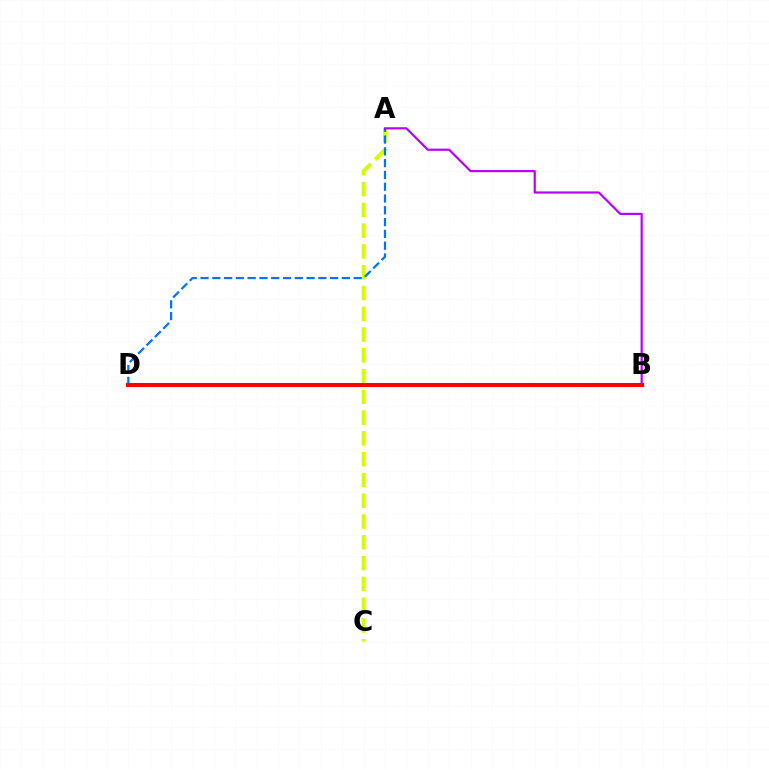{('A', 'C'): [{'color': '#d1ff00', 'line_style': 'dashed', 'thickness': 2.82}], ('A', 'D'): [{'color': '#0074ff', 'line_style': 'dashed', 'thickness': 1.6}], ('B', 'D'): [{'color': '#00ff5c', 'line_style': 'dashed', 'thickness': 2.76}, {'color': '#ff0000', 'line_style': 'solid', 'thickness': 2.93}], ('A', 'B'): [{'color': '#b900ff', 'line_style': 'solid', 'thickness': 1.58}]}